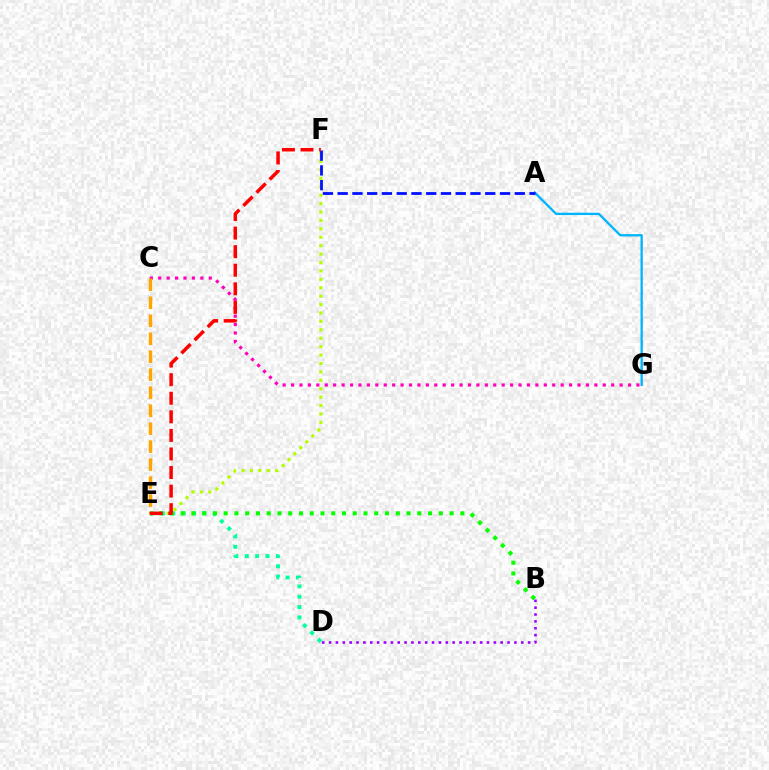{('D', 'E'): [{'color': '#00ff9d', 'line_style': 'dotted', 'thickness': 2.82}], ('B', 'E'): [{'color': '#08ff00', 'line_style': 'dotted', 'thickness': 2.92}], ('B', 'D'): [{'color': '#9b00ff', 'line_style': 'dotted', 'thickness': 1.87}], ('A', 'G'): [{'color': '#00b5ff', 'line_style': 'solid', 'thickness': 1.67}], ('C', 'G'): [{'color': '#ff00bd', 'line_style': 'dotted', 'thickness': 2.29}], ('E', 'F'): [{'color': '#b3ff00', 'line_style': 'dotted', 'thickness': 2.29}, {'color': '#ff0000', 'line_style': 'dashed', 'thickness': 2.52}], ('C', 'E'): [{'color': '#ffa500', 'line_style': 'dashed', 'thickness': 2.44}], ('A', 'F'): [{'color': '#0010ff', 'line_style': 'dashed', 'thickness': 2.0}]}